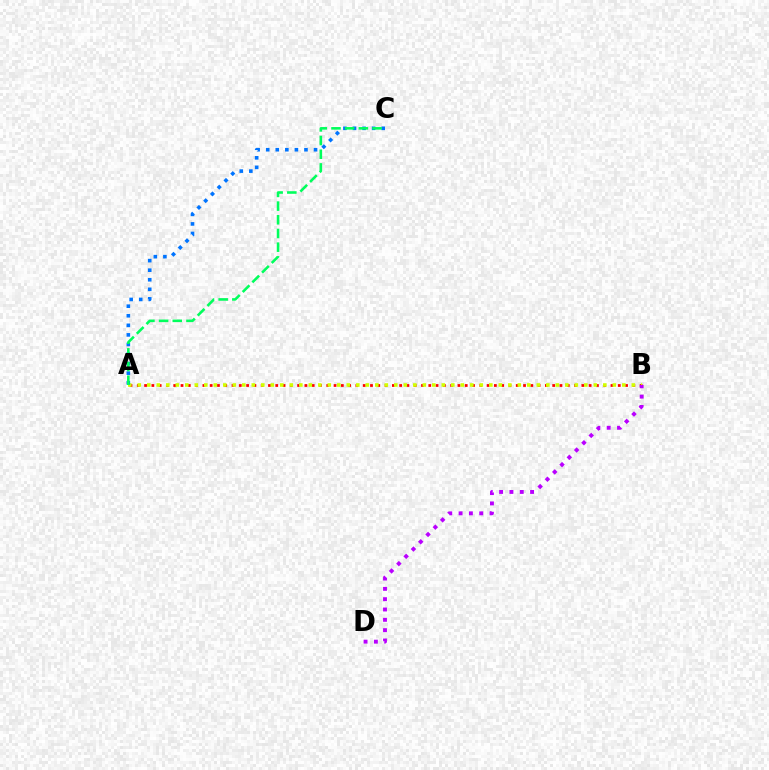{('A', 'B'): [{'color': '#ff0000', 'line_style': 'dotted', 'thickness': 1.98}, {'color': '#d1ff00', 'line_style': 'dotted', 'thickness': 2.58}], ('B', 'D'): [{'color': '#b900ff', 'line_style': 'dotted', 'thickness': 2.8}], ('A', 'C'): [{'color': '#0074ff', 'line_style': 'dotted', 'thickness': 2.6}, {'color': '#00ff5c', 'line_style': 'dashed', 'thickness': 1.86}]}